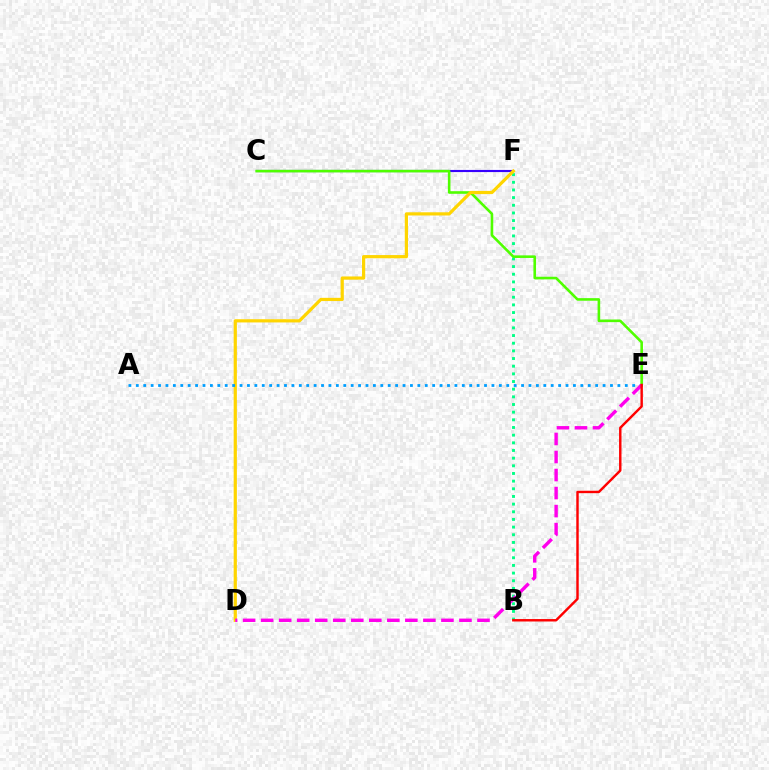{('C', 'F'): [{'color': '#3700ff', 'line_style': 'solid', 'thickness': 1.54}], ('B', 'F'): [{'color': '#00ff86', 'line_style': 'dotted', 'thickness': 2.08}], ('C', 'E'): [{'color': '#4fff00', 'line_style': 'solid', 'thickness': 1.88}], ('D', 'F'): [{'color': '#ffd500', 'line_style': 'solid', 'thickness': 2.31}], ('A', 'E'): [{'color': '#009eff', 'line_style': 'dotted', 'thickness': 2.01}], ('D', 'E'): [{'color': '#ff00ed', 'line_style': 'dashed', 'thickness': 2.45}], ('B', 'E'): [{'color': '#ff0000', 'line_style': 'solid', 'thickness': 1.75}]}